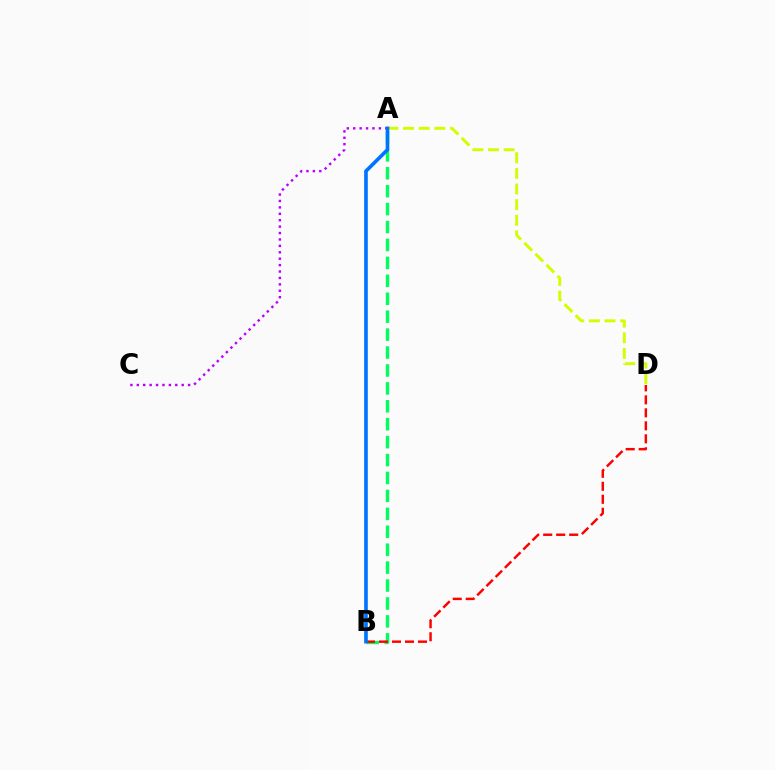{('A', 'B'): [{'color': '#00ff5c', 'line_style': 'dashed', 'thickness': 2.44}, {'color': '#0074ff', 'line_style': 'solid', 'thickness': 2.62}], ('B', 'D'): [{'color': '#ff0000', 'line_style': 'dashed', 'thickness': 1.76}], ('A', 'D'): [{'color': '#d1ff00', 'line_style': 'dashed', 'thickness': 2.12}], ('A', 'C'): [{'color': '#b900ff', 'line_style': 'dotted', 'thickness': 1.74}]}